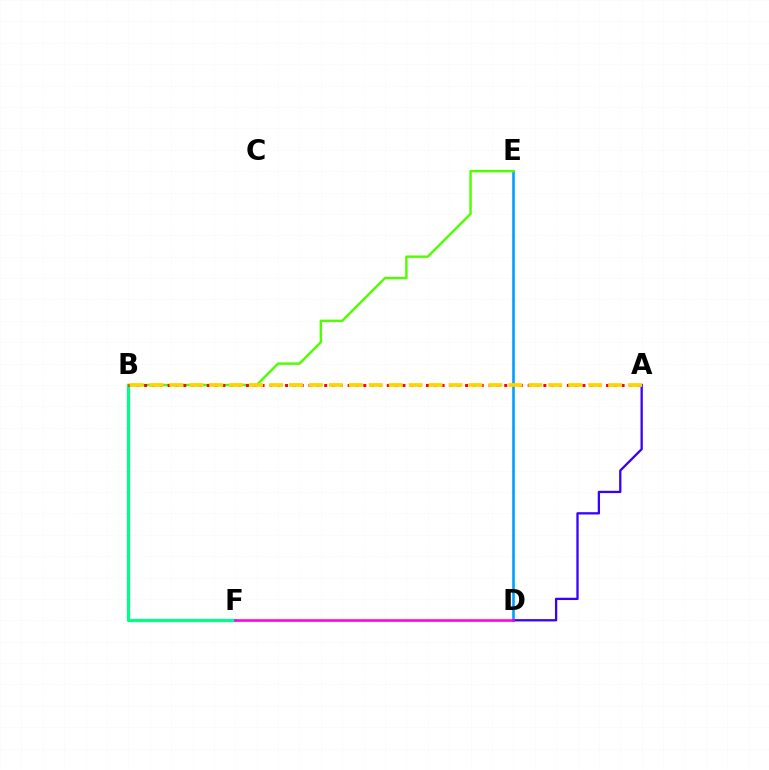{('D', 'E'): [{'color': '#009eff', 'line_style': 'solid', 'thickness': 1.87}], ('A', 'D'): [{'color': '#3700ff', 'line_style': 'solid', 'thickness': 1.65}], ('B', 'F'): [{'color': '#00ff86', 'line_style': 'solid', 'thickness': 2.31}], ('D', 'F'): [{'color': '#ff00ed', 'line_style': 'solid', 'thickness': 1.88}], ('B', 'E'): [{'color': '#4fff00', 'line_style': 'solid', 'thickness': 1.75}], ('A', 'B'): [{'color': '#ff0000', 'line_style': 'dotted', 'thickness': 2.13}, {'color': '#ffd500', 'line_style': 'dashed', 'thickness': 2.71}]}